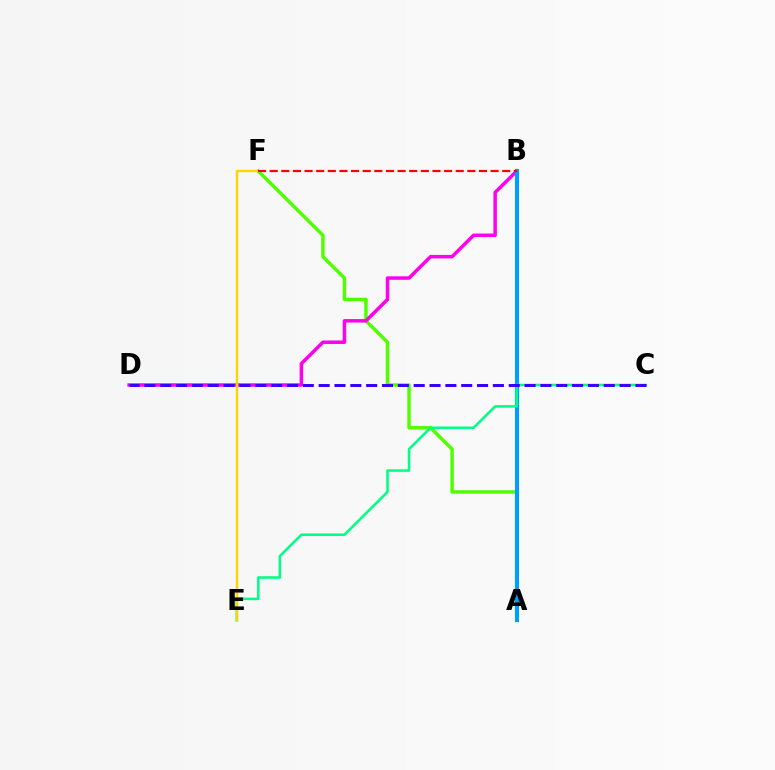{('A', 'F'): [{'color': '#4fff00', 'line_style': 'solid', 'thickness': 2.48}], ('B', 'D'): [{'color': '#ff00ed', 'line_style': 'solid', 'thickness': 2.51}], ('A', 'B'): [{'color': '#009eff', 'line_style': 'solid', 'thickness': 2.96}], ('C', 'E'): [{'color': '#00ff86', 'line_style': 'solid', 'thickness': 1.83}], ('C', 'D'): [{'color': '#3700ff', 'line_style': 'dashed', 'thickness': 2.15}], ('E', 'F'): [{'color': '#ffd500', 'line_style': 'solid', 'thickness': 1.73}], ('B', 'F'): [{'color': '#ff0000', 'line_style': 'dashed', 'thickness': 1.58}]}